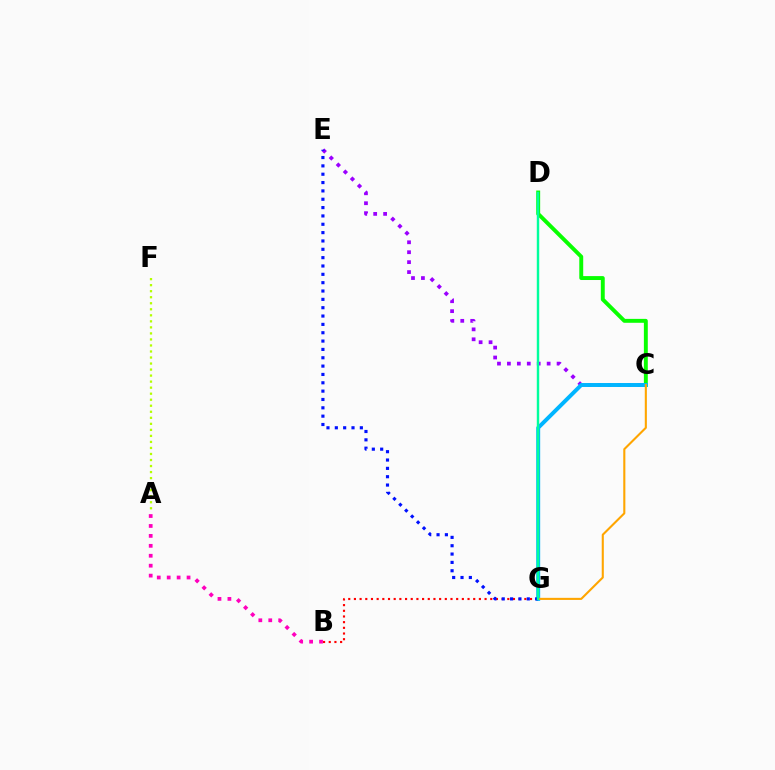{('A', 'B'): [{'color': '#ff00bd', 'line_style': 'dotted', 'thickness': 2.7}], ('C', 'E'): [{'color': '#9b00ff', 'line_style': 'dotted', 'thickness': 2.7}], ('C', 'D'): [{'color': '#08ff00', 'line_style': 'solid', 'thickness': 2.82}], ('B', 'G'): [{'color': '#ff0000', 'line_style': 'dotted', 'thickness': 1.54}], ('C', 'G'): [{'color': '#00b5ff', 'line_style': 'solid', 'thickness': 2.85}, {'color': '#ffa500', 'line_style': 'solid', 'thickness': 1.51}], ('A', 'F'): [{'color': '#b3ff00', 'line_style': 'dotted', 'thickness': 1.64}], ('E', 'G'): [{'color': '#0010ff', 'line_style': 'dotted', 'thickness': 2.27}], ('D', 'G'): [{'color': '#00ff9d', 'line_style': 'solid', 'thickness': 1.74}]}